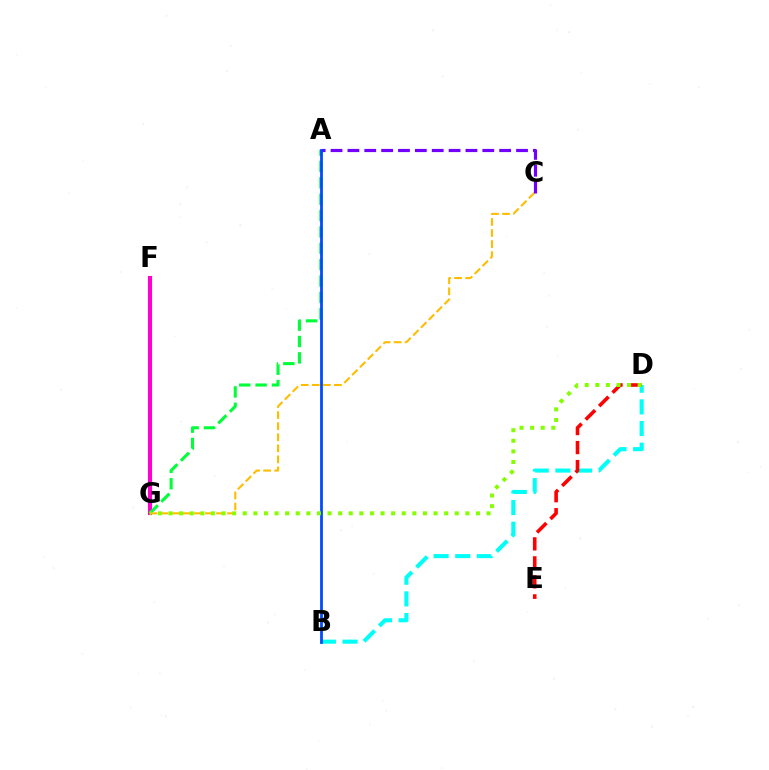{('F', 'G'): [{'color': '#ff00cf', 'line_style': 'solid', 'thickness': 2.95}], ('A', 'G'): [{'color': '#00ff39', 'line_style': 'dashed', 'thickness': 2.22}], ('C', 'G'): [{'color': '#ffbd00', 'line_style': 'dashed', 'thickness': 1.5}], ('A', 'C'): [{'color': '#7200ff', 'line_style': 'dashed', 'thickness': 2.29}], ('B', 'D'): [{'color': '#00fff6', 'line_style': 'dashed', 'thickness': 2.94}], ('D', 'E'): [{'color': '#ff0000', 'line_style': 'dashed', 'thickness': 2.58}], ('A', 'B'): [{'color': '#004bff', 'line_style': 'solid', 'thickness': 2.0}], ('D', 'G'): [{'color': '#84ff00', 'line_style': 'dotted', 'thickness': 2.88}]}